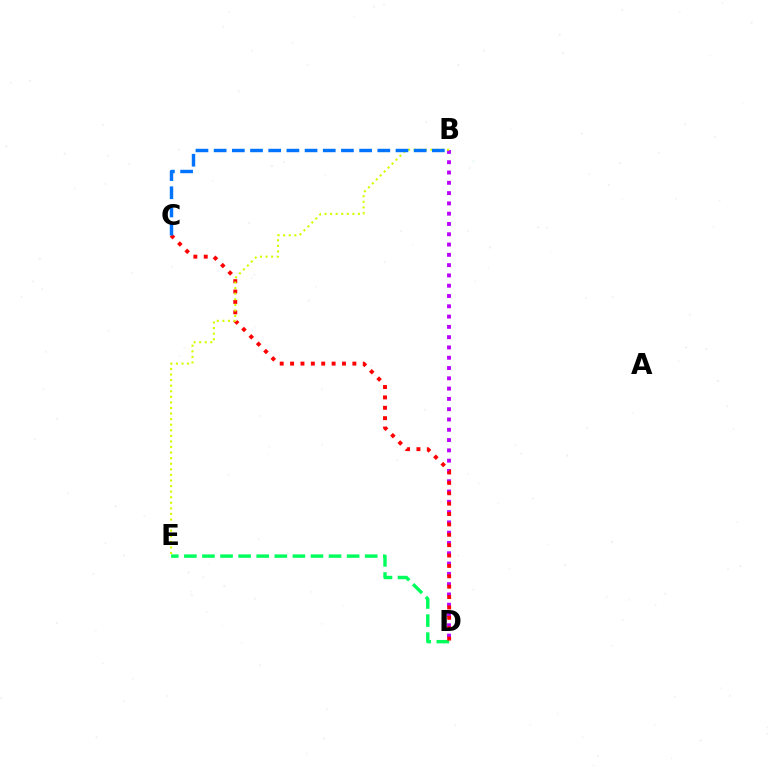{('B', 'D'): [{'color': '#b900ff', 'line_style': 'dotted', 'thickness': 2.8}], ('D', 'E'): [{'color': '#00ff5c', 'line_style': 'dashed', 'thickness': 2.46}], ('C', 'D'): [{'color': '#ff0000', 'line_style': 'dotted', 'thickness': 2.82}], ('B', 'E'): [{'color': '#d1ff00', 'line_style': 'dotted', 'thickness': 1.52}], ('B', 'C'): [{'color': '#0074ff', 'line_style': 'dashed', 'thickness': 2.47}]}